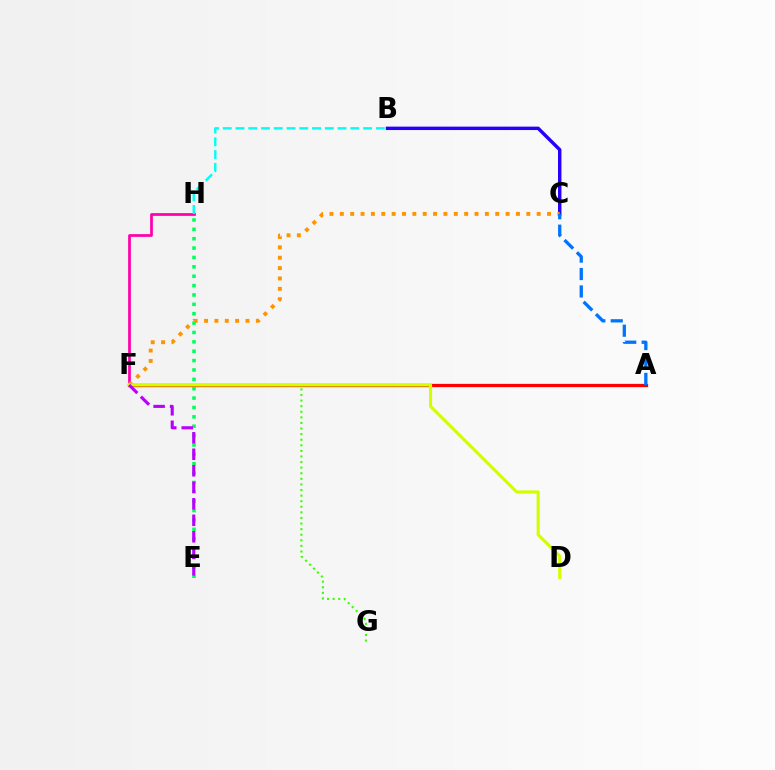{('F', 'H'): [{'color': '#ff00ac', 'line_style': 'solid', 'thickness': 1.97}], ('A', 'F'): [{'color': '#ff0000', 'line_style': 'solid', 'thickness': 2.35}], ('F', 'G'): [{'color': '#3dff00', 'line_style': 'dotted', 'thickness': 1.52}], ('B', 'C'): [{'color': '#2500ff', 'line_style': 'solid', 'thickness': 2.46}], ('C', 'F'): [{'color': '#ff9400', 'line_style': 'dotted', 'thickness': 2.81}], ('E', 'H'): [{'color': '#00ff5c', 'line_style': 'dotted', 'thickness': 2.55}], ('B', 'H'): [{'color': '#00fff6', 'line_style': 'dashed', 'thickness': 1.73}], ('D', 'F'): [{'color': '#d1ff00', 'line_style': 'solid', 'thickness': 2.24}], ('E', 'F'): [{'color': '#b900ff', 'line_style': 'dashed', 'thickness': 2.24}], ('A', 'C'): [{'color': '#0074ff', 'line_style': 'dashed', 'thickness': 2.37}]}